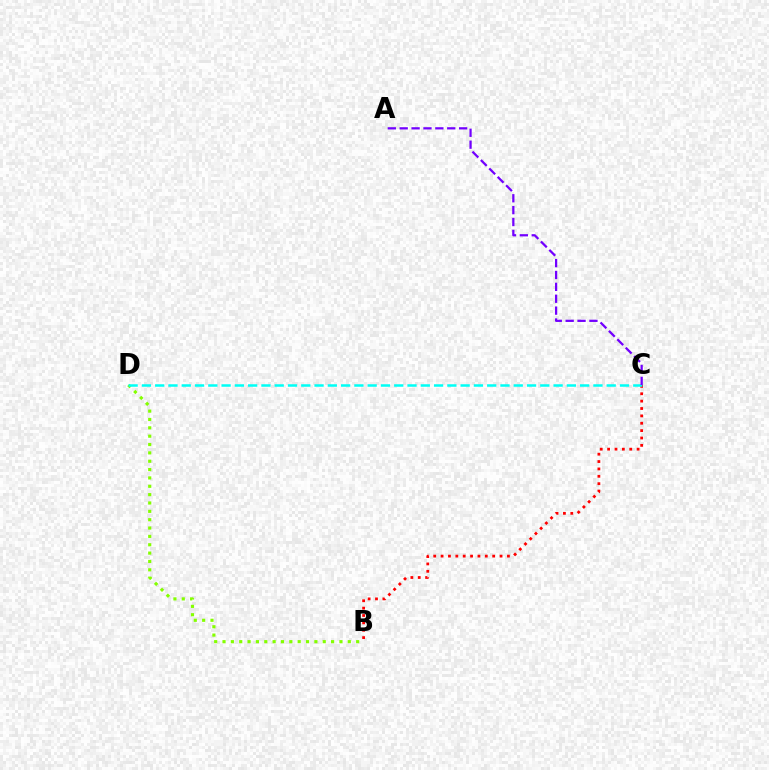{('B', 'C'): [{'color': '#ff0000', 'line_style': 'dotted', 'thickness': 2.0}], ('B', 'D'): [{'color': '#84ff00', 'line_style': 'dotted', 'thickness': 2.27}], ('C', 'D'): [{'color': '#00fff6', 'line_style': 'dashed', 'thickness': 1.8}], ('A', 'C'): [{'color': '#7200ff', 'line_style': 'dashed', 'thickness': 1.61}]}